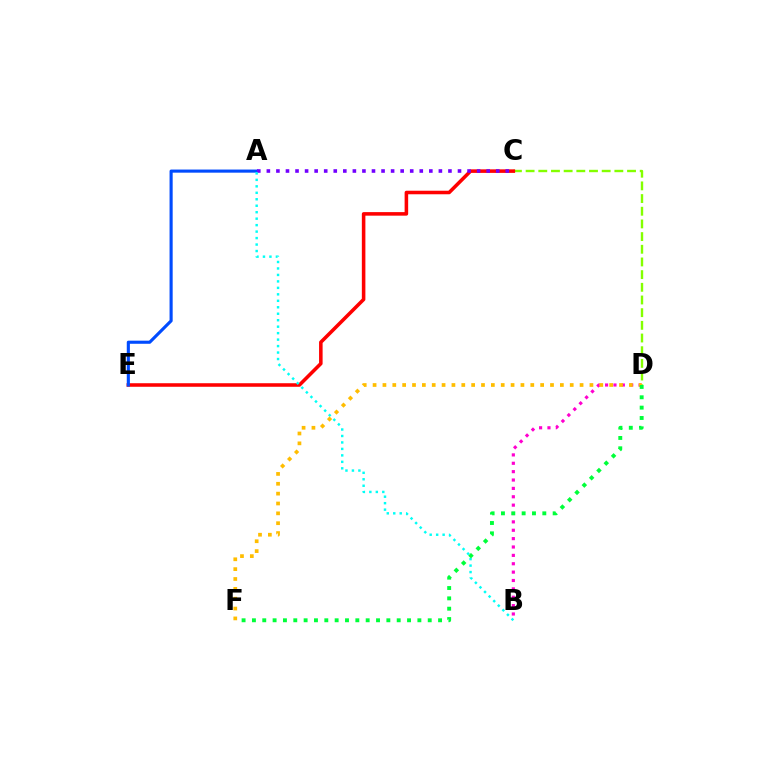{('B', 'D'): [{'color': '#ff00cf', 'line_style': 'dotted', 'thickness': 2.27}], ('C', 'D'): [{'color': '#84ff00', 'line_style': 'dashed', 'thickness': 1.72}], ('C', 'E'): [{'color': '#ff0000', 'line_style': 'solid', 'thickness': 2.56}], ('A', 'E'): [{'color': '#004bff', 'line_style': 'solid', 'thickness': 2.24}], ('A', 'C'): [{'color': '#7200ff', 'line_style': 'dotted', 'thickness': 2.6}], ('A', 'B'): [{'color': '#00fff6', 'line_style': 'dotted', 'thickness': 1.76}], ('D', 'F'): [{'color': '#ffbd00', 'line_style': 'dotted', 'thickness': 2.68}, {'color': '#00ff39', 'line_style': 'dotted', 'thickness': 2.81}]}